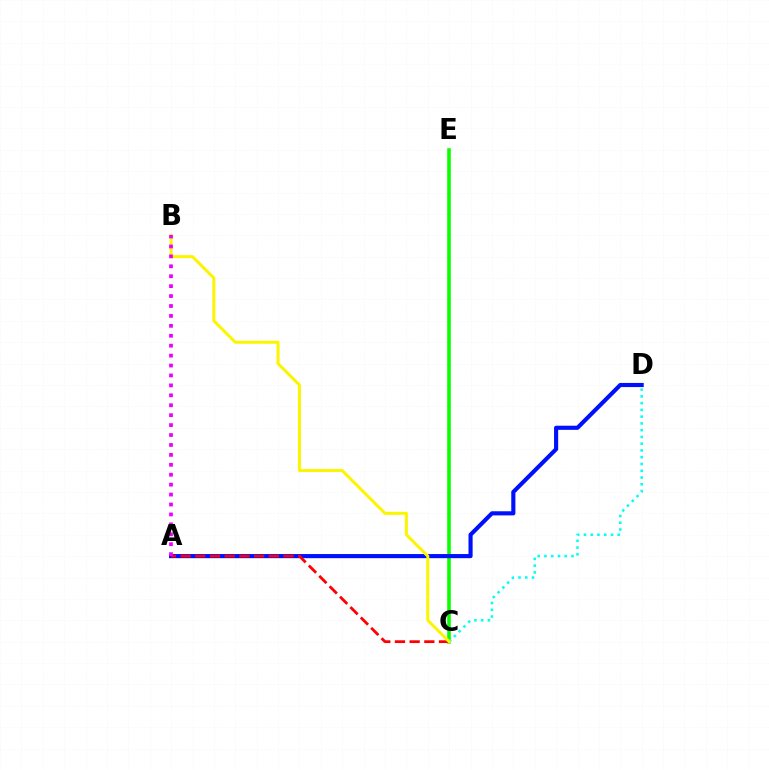{('C', 'E'): [{'color': '#08ff00', 'line_style': 'solid', 'thickness': 2.59}], ('A', 'D'): [{'color': '#0010ff', 'line_style': 'solid', 'thickness': 2.97}], ('C', 'D'): [{'color': '#00fff6', 'line_style': 'dotted', 'thickness': 1.84}], ('A', 'C'): [{'color': '#ff0000', 'line_style': 'dashed', 'thickness': 2.0}], ('B', 'C'): [{'color': '#fcf500', 'line_style': 'solid', 'thickness': 2.17}], ('A', 'B'): [{'color': '#ee00ff', 'line_style': 'dotted', 'thickness': 2.7}]}